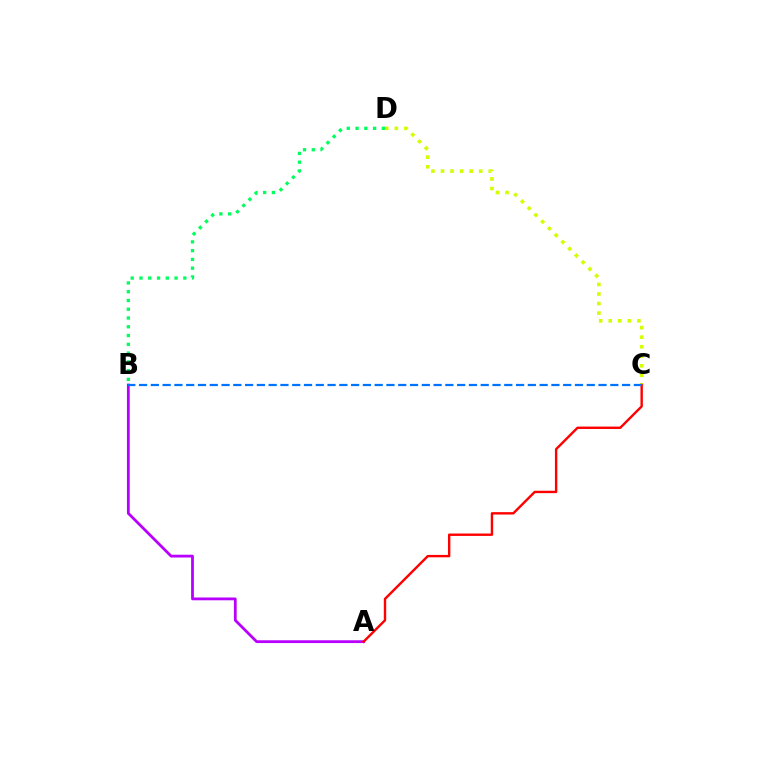{('B', 'D'): [{'color': '#00ff5c', 'line_style': 'dotted', 'thickness': 2.38}], ('C', 'D'): [{'color': '#d1ff00', 'line_style': 'dotted', 'thickness': 2.59}], ('A', 'B'): [{'color': '#b900ff', 'line_style': 'solid', 'thickness': 2.01}], ('A', 'C'): [{'color': '#ff0000', 'line_style': 'solid', 'thickness': 1.72}], ('B', 'C'): [{'color': '#0074ff', 'line_style': 'dashed', 'thickness': 1.6}]}